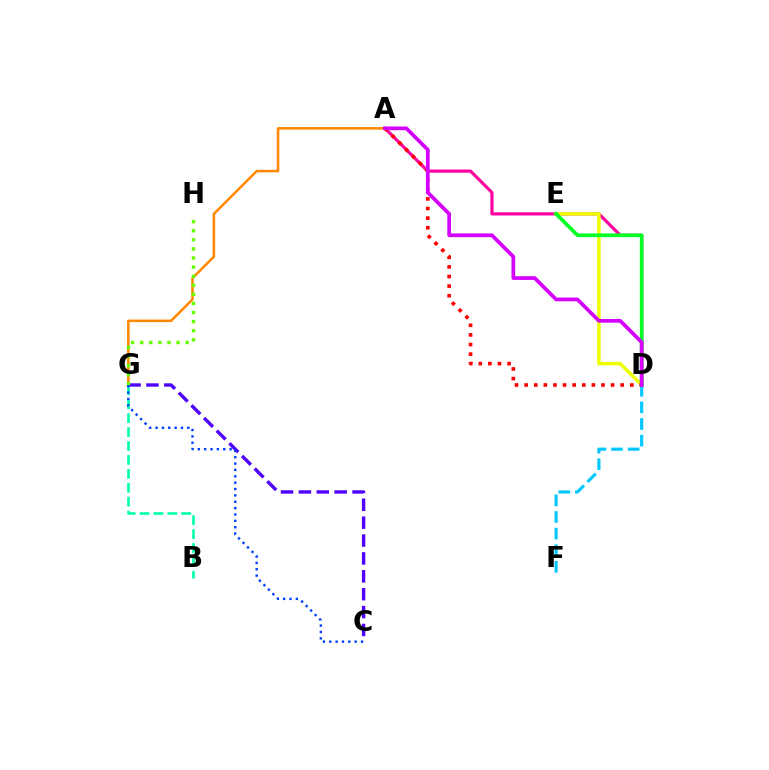{('A', 'G'): [{'color': '#ff8800', 'line_style': 'solid', 'thickness': 1.82}], ('A', 'D'): [{'color': '#ff00a0', 'line_style': 'solid', 'thickness': 2.28}, {'color': '#ff0000', 'line_style': 'dotted', 'thickness': 2.61}, {'color': '#d600ff', 'line_style': 'solid', 'thickness': 2.67}], ('D', 'E'): [{'color': '#eeff00', 'line_style': 'solid', 'thickness': 2.5}, {'color': '#00ff27', 'line_style': 'solid', 'thickness': 2.68}], ('D', 'F'): [{'color': '#00c7ff', 'line_style': 'dashed', 'thickness': 2.26}], ('B', 'G'): [{'color': '#00ffaf', 'line_style': 'dashed', 'thickness': 1.89}], ('C', 'G'): [{'color': '#4f00ff', 'line_style': 'dashed', 'thickness': 2.43}, {'color': '#003fff', 'line_style': 'dotted', 'thickness': 1.73}], ('G', 'H'): [{'color': '#66ff00', 'line_style': 'dotted', 'thickness': 2.47}]}